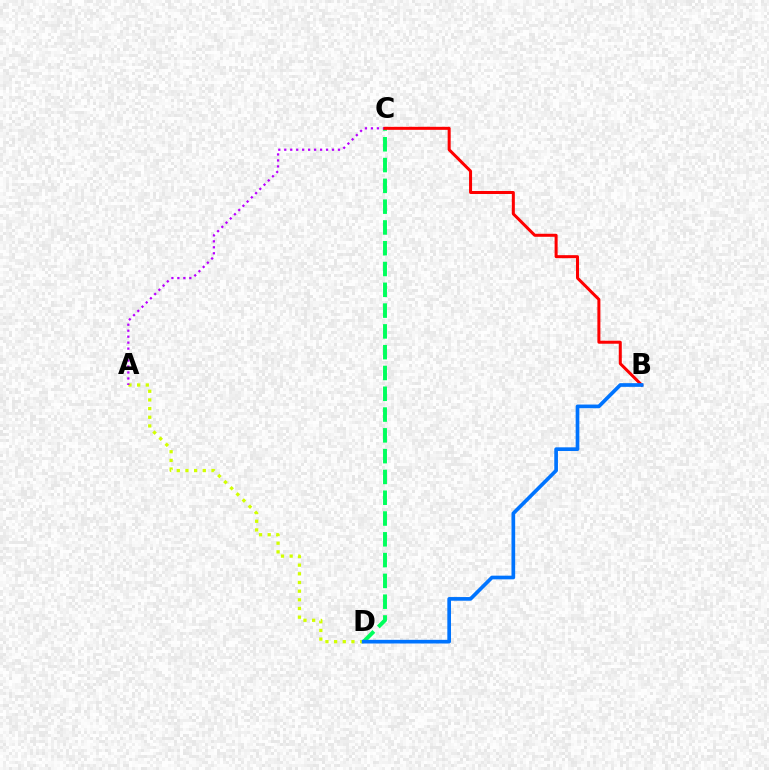{('C', 'D'): [{'color': '#00ff5c', 'line_style': 'dashed', 'thickness': 2.82}], ('A', 'D'): [{'color': '#d1ff00', 'line_style': 'dotted', 'thickness': 2.35}], ('A', 'C'): [{'color': '#b900ff', 'line_style': 'dotted', 'thickness': 1.62}], ('B', 'C'): [{'color': '#ff0000', 'line_style': 'solid', 'thickness': 2.17}], ('B', 'D'): [{'color': '#0074ff', 'line_style': 'solid', 'thickness': 2.65}]}